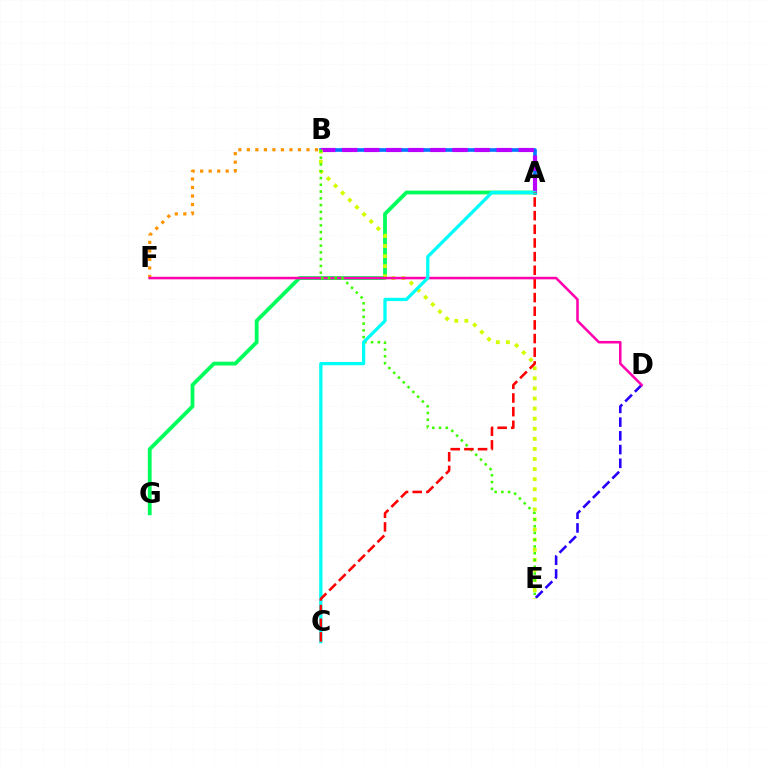{('A', 'B'): [{'color': '#0074ff', 'line_style': 'solid', 'thickness': 2.61}, {'color': '#b900ff', 'line_style': 'dashed', 'thickness': 3.0}], ('D', 'E'): [{'color': '#2500ff', 'line_style': 'dashed', 'thickness': 1.86}], ('A', 'G'): [{'color': '#00ff5c', 'line_style': 'solid', 'thickness': 2.74}], ('B', 'F'): [{'color': '#ff9400', 'line_style': 'dotted', 'thickness': 2.31}], ('B', 'E'): [{'color': '#d1ff00', 'line_style': 'dotted', 'thickness': 2.74}, {'color': '#3dff00', 'line_style': 'dotted', 'thickness': 1.84}], ('D', 'F'): [{'color': '#ff00ac', 'line_style': 'solid', 'thickness': 1.83}], ('A', 'C'): [{'color': '#00fff6', 'line_style': 'solid', 'thickness': 2.36}, {'color': '#ff0000', 'line_style': 'dashed', 'thickness': 1.86}]}